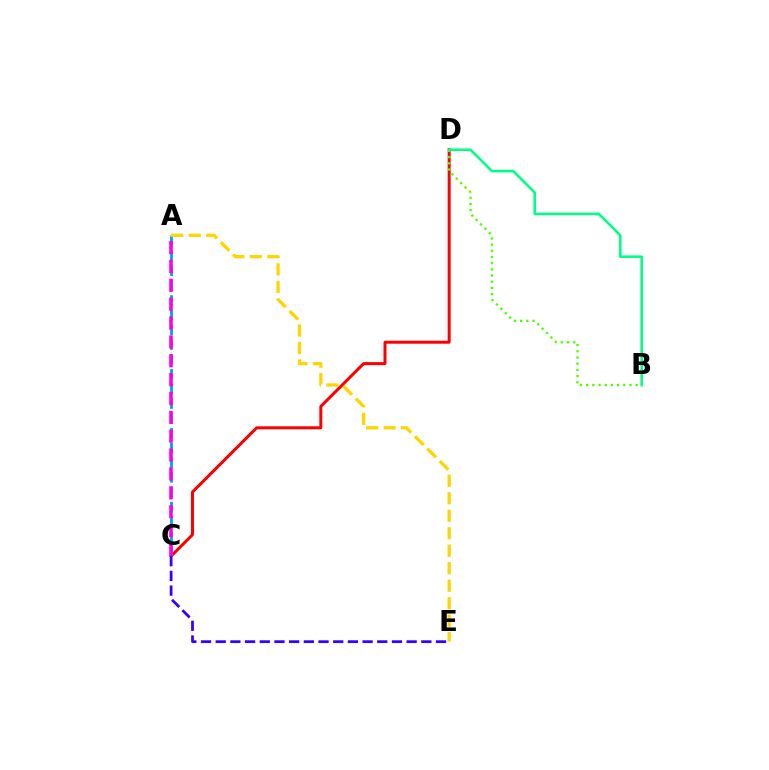{('C', 'D'): [{'color': '#ff0000', 'line_style': 'solid', 'thickness': 2.16}], ('B', 'D'): [{'color': '#4fff00', 'line_style': 'dotted', 'thickness': 1.68}, {'color': '#00ff86', 'line_style': 'solid', 'thickness': 1.87}], ('A', 'C'): [{'color': '#009eff', 'line_style': 'dashed', 'thickness': 2.01}, {'color': '#ff00ed', 'line_style': 'dashed', 'thickness': 2.56}], ('A', 'E'): [{'color': '#ffd500', 'line_style': 'dashed', 'thickness': 2.38}], ('C', 'E'): [{'color': '#3700ff', 'line_style': 'dashed', 'thickness': 2.0}]}